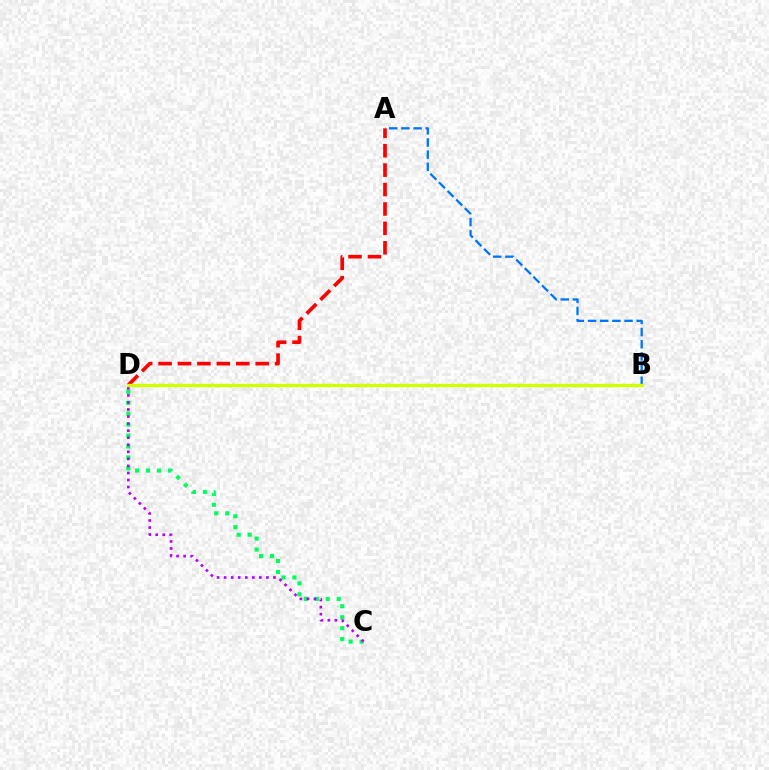{('A', 'D'): [{'color': '#ff0000', 'line_style': 'dashed', 'thickness': 2.64}], ('A', 'B'): [{'color': '#0074ff', 'line_style': 'dashed', 'thickness': 1.65}], ('C', 'D'): [{'color': '#00ff5c', 'line_style': 'dotted', 'thickness': 2.97}, {'color': '#b900ff', 'line_style': 'dotted', 'thickness': 1.92}], ('B', 'D'): [{'color': '#d1ff00', 'line_style': 'solid', 'thickness': 2.4}]}